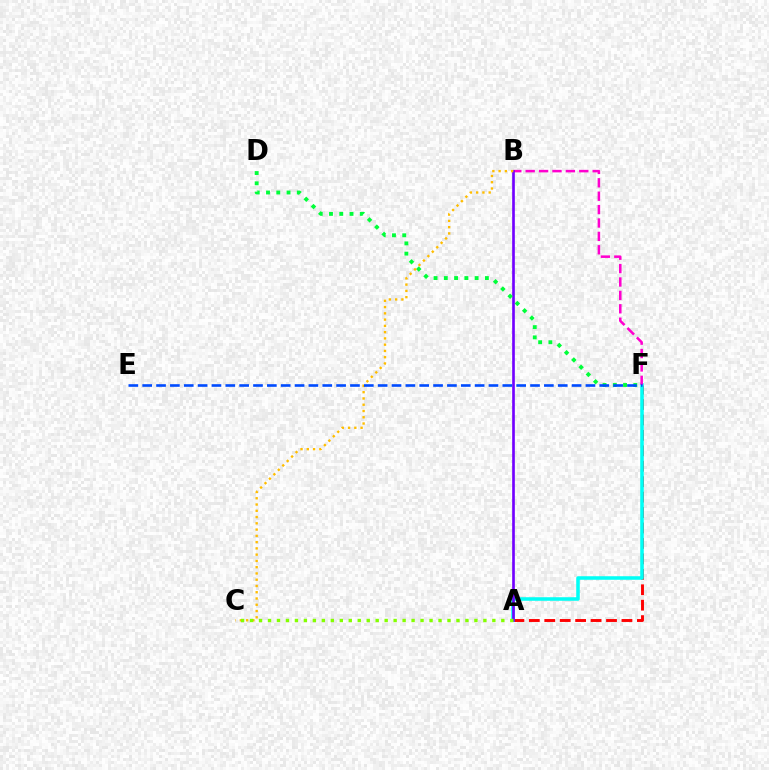{('A', 'F'): [{'color': '#ff0000', 'line_style': 'dashed', 'thickness': 2.1}, {'color': '#00fff6', 'line_style': 'solid', 'thickness': 2.55}], ('B', 'F'): [{'color': '#ff00cf', 'line_style': 'dashed', 'thickness': 1.82}], ('A', 'B'): [{'color': '#7200ff', 'line_style': 'solid', 'thickness': 1.91}], ('D', 'F'): [{'color': '#00ff39', 'line_style': 'dotted', 'thickness': 2.79}], ('B', 'C'): [{'color': '#ffbd00', 'line_style': 'dotted', 'thickness': 1.7}], ('A', 'C'): [{'color': '#84ff00', 'line_style': 'dotted', 'thickness': 2.44}], ('E', 'F'): [{'color': '#004bff', 'line_style': 'dashed', 'thickness': 1.88}]}